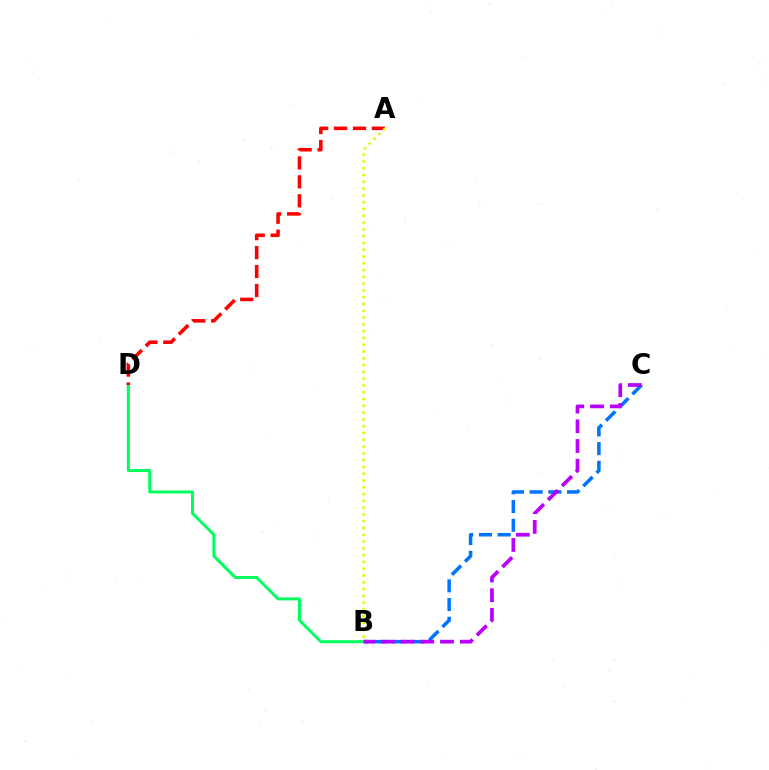{('B', 'C'): [{'color': '#0074ff', 'line_style': 'dashed', 'thickness': 2.54}, {'color': '#b900ff', 'line_style': 'dashed', 'thickness': 2.68}], ('B', 'D'): [{'color': '#00ff5c', 'line_style': 'solid', 'thickness': 2.16}], ('A', 'D'): [{'color': '#ff0000', 'line_style': 'dashed', 'thickness': 2.57}], ('A', 'B'): [{'color': '#d1ff00', 'line_style': 'dotted', 'thickness': 1.84}]}